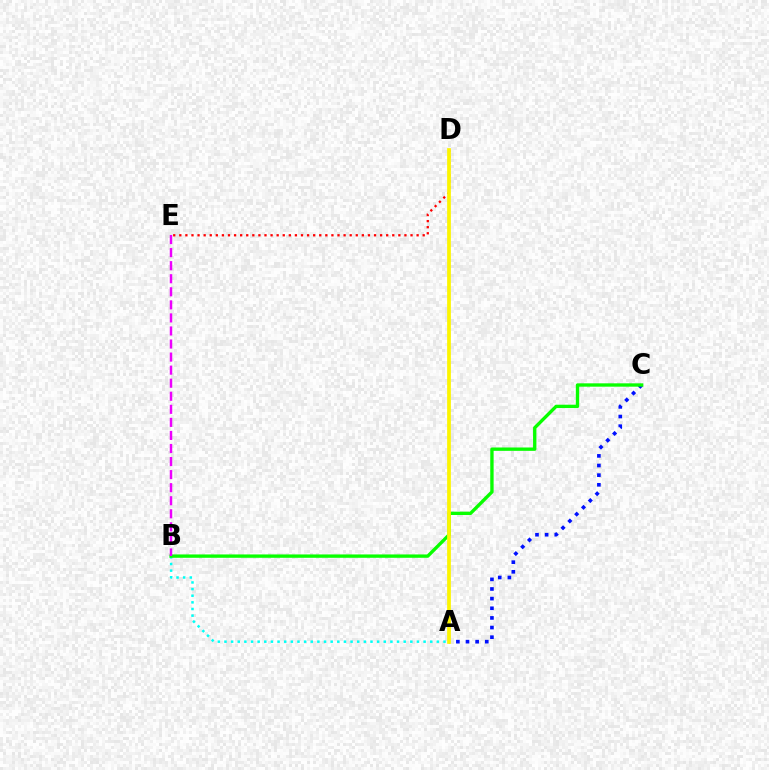{('A', 'C'): [{'color': '#0010ff', 'line_style': 'dotted', 'thickness': 2.62}], ('A', 'B'): [{'color': '#00fff6', 'line_style': 'dotted', 'thickness': 1.8}], ('B', 'C'): [{'color': '#08ff00', 'line_style': 'solid', 'thickness': 2.41}], ('D', 'E'): [{'color': '#ff0000', 'line_style': 'dotted', 'thickness': 1.65}], ('A', 'D'): [{'color': '#fcf500', 'line_style': 'solid', 'thickness': 2.69}], ('B', 'E'): [{'color': '#ee00ff', 'line_style': 'dashed', 'thickness': 1.77}]}